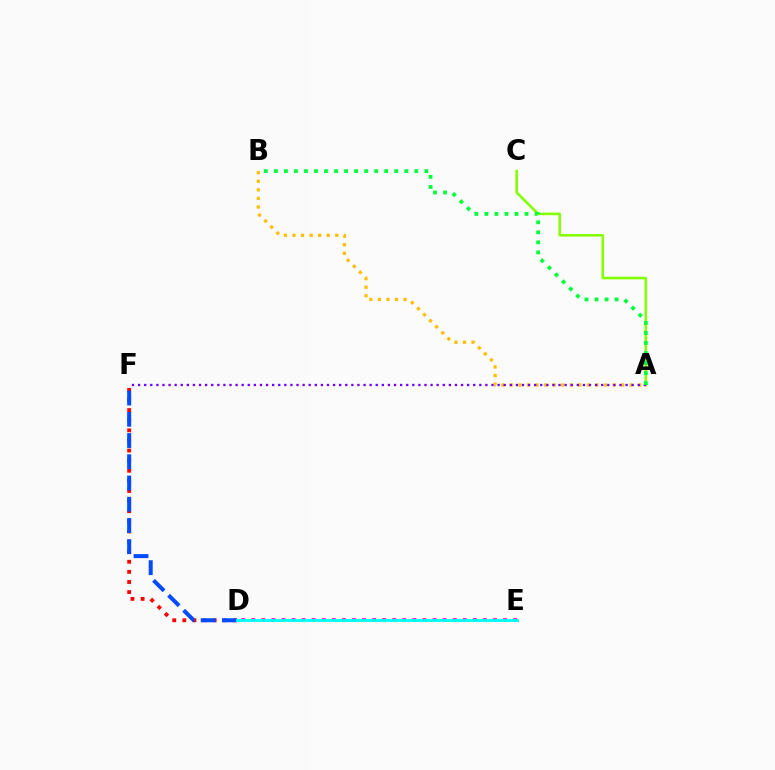{('A', 'C'): [{'color': '#84ff00', 'line_style': 'solid', 'thickness': 1.86}], ('D', 'F'): [{'color': '#ff0000', 'line_style': 'dotted', 'thickness': 2.75}, {'color': '#004bff', 'line_style': 'dashed', 'thickness': 2.88}], ('A', 'B'): [{'color': '#ffbd00', 'line_style': 'dotted', 'thickness': 2.33}, {'color': '#00ff39', 'line_style': 'dotted', 'thickness': 2.73}], ('D', 'E'): [{'color': '#ff00cf', 'line_style': 'dotted', 'thickness': 2.74}, {'color': '#00fff6', 'line_style': 'solid', 'thickness': 2.06}], ('A', 'F'): [{'color': '#7200ff', 'line_style': 'dotted', 'thickness': 1.66}]}